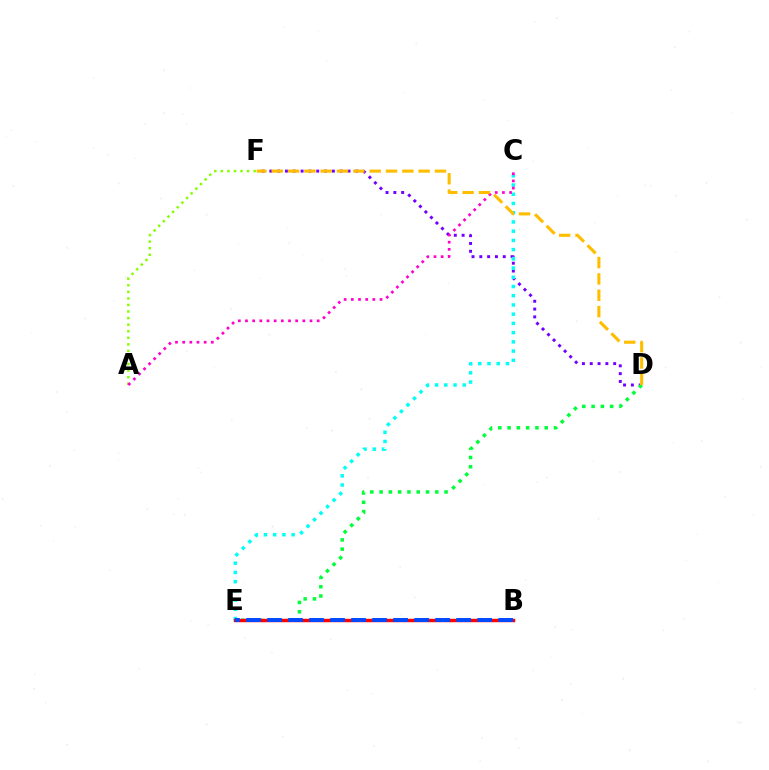{('A', 'F'): [{'color': '#84ff00', 'line_style': 'dotted', 'thickness': 1.78}], ('D', 'F'): [{'color': '#7200ff', 'line_style': 'dotted', 'thickness': 2.12}, {'color': '#ffbd00', 'line_style': 'dashed', 'thickness': 2.22}], ('C', 'E'): [{'color': '#00fff6', 'line_style': 'dotted', 'thickness': 2.51}], ('A', 'C'): [{'color': '#ff00cf', 'line_style': 'dotted', 'thickness': 1.95}], ('D', 'E'): [{'color': '#00ff39', 'line_style': 'dotted', 'thickness': 2.52}], ('B', 'E'): [{'color': '#ff0000', 'line_style': 'solid', 'thickness': 2.46}, {'color': '#004bff', 'line_style': 'dashed', 'thickness': 2.85}]}